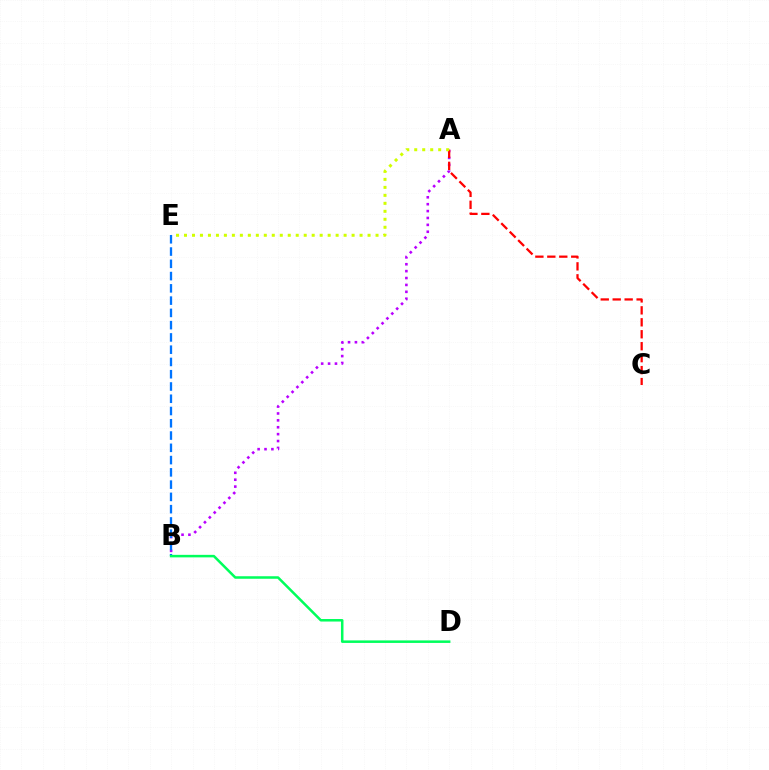{('A', 'B'): [{'color': '#b900ff', 'line_style': 'dotted', 'thickness': 1.87}], ('B', 'E'): [{'color': '#0074ff', 'line_style': 'dashed', 'thickness': 1.67}], ('A', 'C'): [{'color': '#ff0000', 'line_style': 'dashed', 'thickness': 1.62}], ('B', 'D'): [{'color': '#00ff5c', 'line_style': 'solid', 'thickness': 1.81}], ('A', 'E'): [{'color': '#d1ff00', 'line_style': 'dotted', 'thickness': 2.17}]}